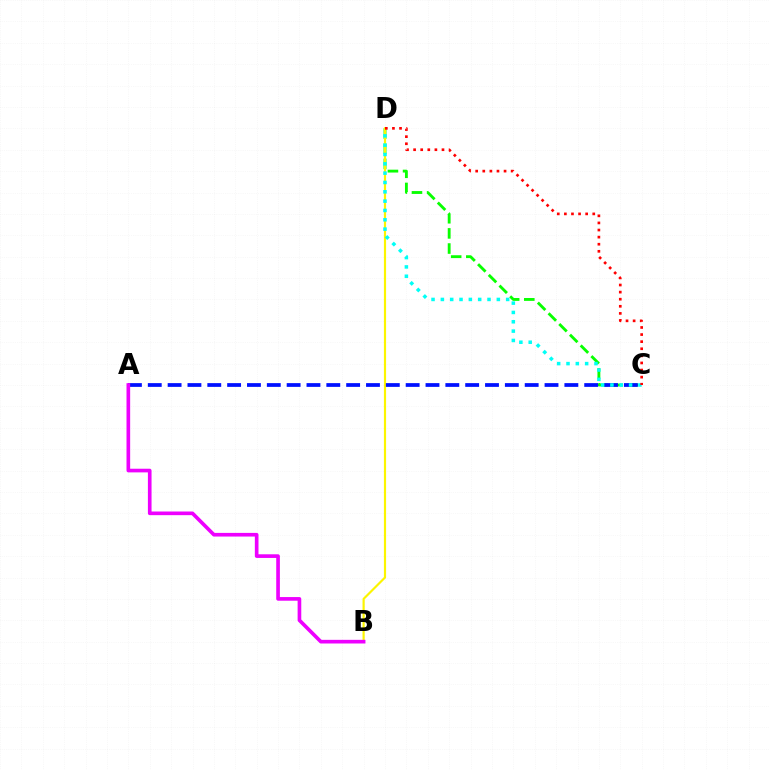{('C', 'D'): [{'color': '#08ff00', 'line_style': 'dashed', 'thickness': 2.06}, {'color': '#00fff6', 'line_style': 'dotted', 'thickness': 2.53}, {'color': '#ff0000', 'line_style': 'dotted', 'thickness': 1.93}], ('B', 'D'): [{'color': '#fcf500', 'line_style': 'solid', 'thickness': 1.57}], ('A', 'C'): [{'color': '#0010ff', 'line_style': 'dashed', 'thickness': 2.69}], ('A', 'B'): [{'color': '#ee00ff', 'line_style': 'solid', 'thickness': 2.63}]}